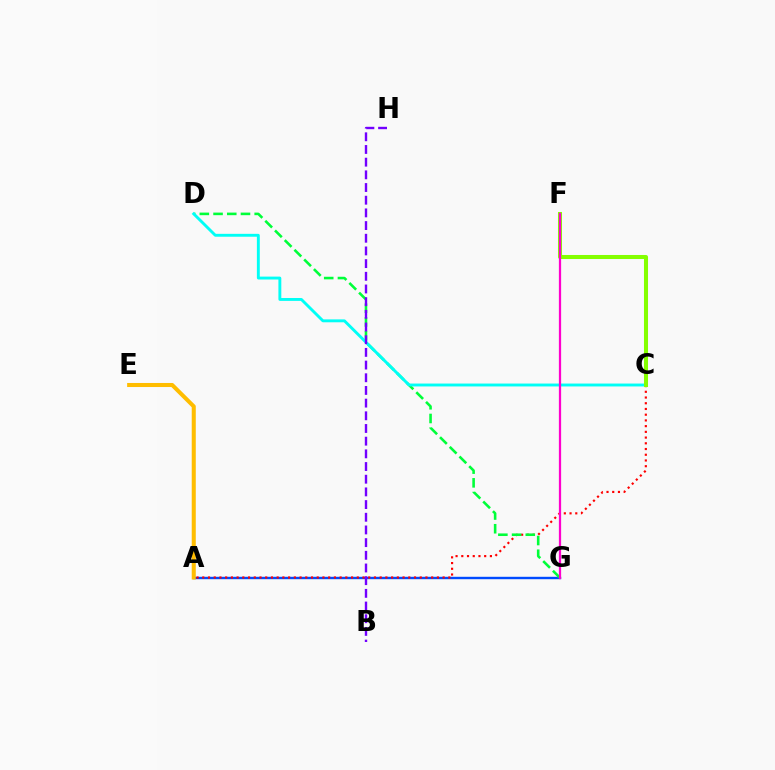{('A', 'G'): [{'color': '#004bff', 'line_style': 'solid', 'thickness': 1.74}], ('A', 'C'): [{'color': '#ff0000', 'line_style': 'dotted', 'thickness': 1.55}], ('D', 'G'): [{'color': '#00ff39', 'line_style': 'dashed', 'thickness': 1.86}], ('C', 'D'): [{'color': '#00fff6', 'line_style': 'solid', 'thickness': 2.08}], ('C', 'F'): [{'color': '#84ff00', 'line_style': 'solid', 'thickness': 2.91}], ('A', 'E'): [{'color': '#ffbd00', 'line_style': 'solid', 'thickness': 2.91}], ('B', 'H'): [{'color': '#7200ff', 'line_style': 'dashed', 'thickness': 1.72}], ('F', 'G'): [{'color': '#ff00cf', 'line_style': 'solid', 'thickness': 1.61}]}